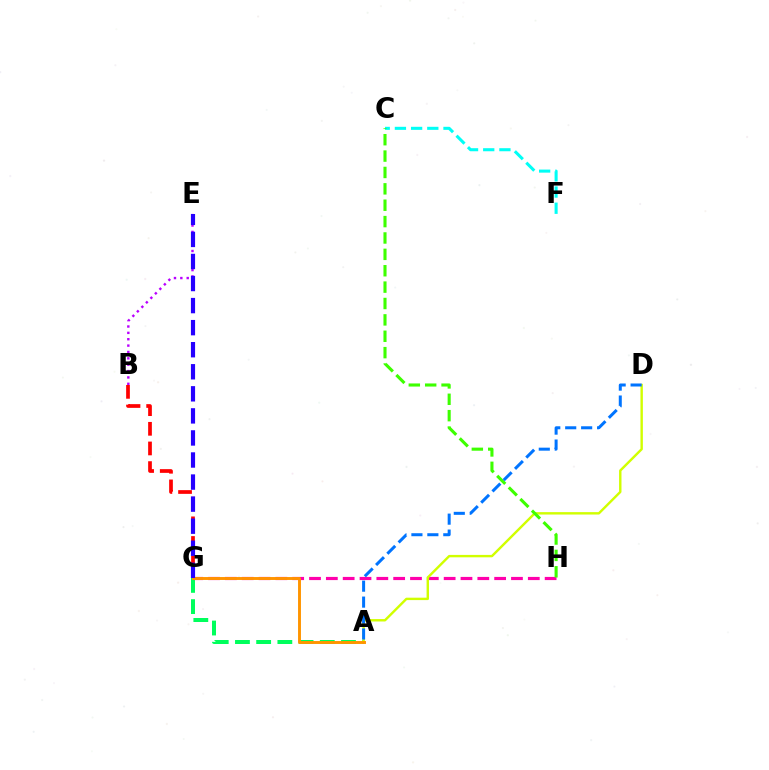{('A', 'G'): [{'color': '#00ff5c', 'line_style': 'dashed', 'thickness': 2.88}, {'color': '#ff9400', 'line_style': 'solid', 'thickness': 2.1}], ('C', 'F'): [{'color': '#00fff6', 'line_style': 'dashed', 'thickness': 2.2}], ('B', 'E'): [{'color': '#b900ff', 'line_style': 'dotted', 'thickness': 1.73}], ('G', 'H'): [{'color': '#ff00ac', 'line_style': 'dashed', 'thickness': 2.29}], ('A', 'D'): [{'color': '#d1ff00', 'line_style': 'solid', 'thickness': 1.73}, {'color': '#0074ff', 'line_style': 'dashed', 'thickness': 2.17}], ('C', 'H'): [{'color': '#3dff00', 'line_style': 'dashed', 'thickness': 2.23}], ('B', 'G'): [{'color': '#ff0000', 'line_style': 'dashed', 'thickness': 2.67}], ('E', 'G'): [{'color': '#2500ff', 'line_style': 'dashed', 'thickness': 3.0}]}